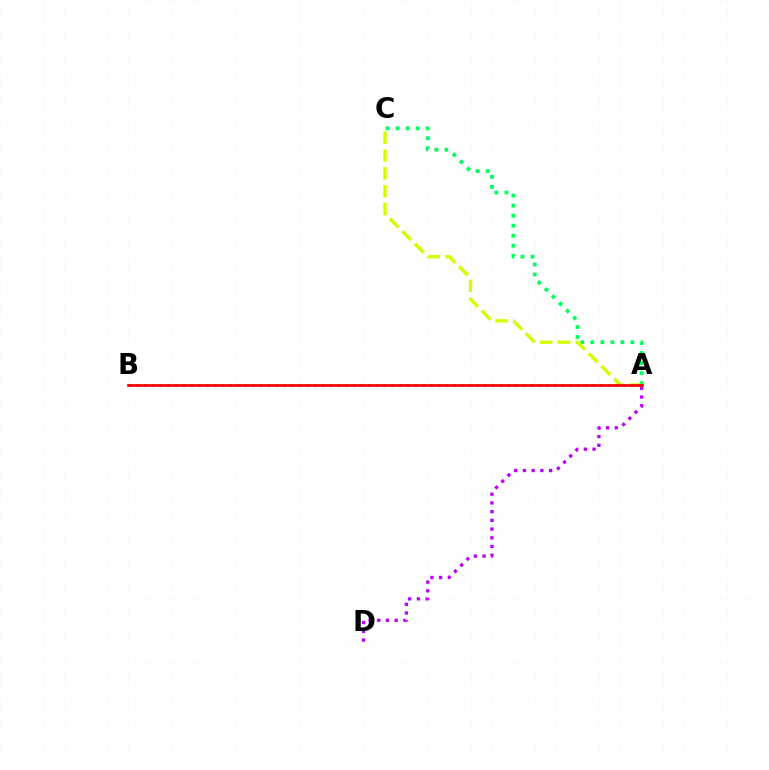{('A', 'D'): [{'color': '#b900ff', 'line_style': 'dotted', 'thickness': 2.37}], ('A', 'C'): [{'color': '#00ff5c', 'line_style': 'dotted', 'thickness': 2.72}, {'color': '#d1ff00', 'line_style': 'dashed', 'thickness': 2.42}], ('A', 'B'): [{'color': '#0074ff', 'line_style': 'dotted', 'thickness': 2.1}, {'color': '#ff0000', 'line_style': 'solid', 'thickness': 1.95}]}